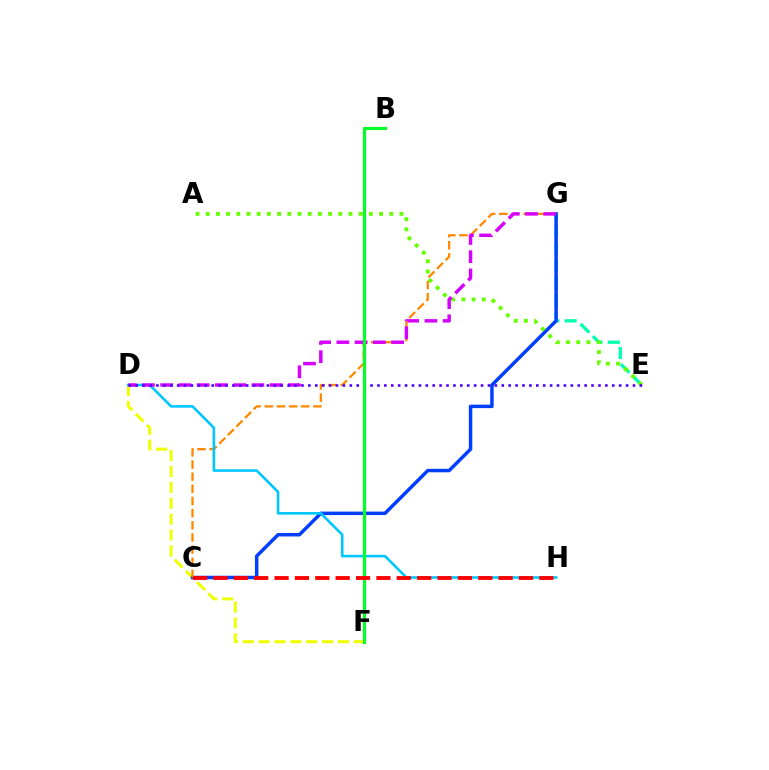{('D', 'F'): [{'color': '#eeff00', 'line_style': 'dashed', 'thickness': 2.16}], ('E', 'G'): [{'color': '#00ffaf', 'line_style': 'dashed', 'thickness': 2.36}], ('C', 'G'): [{'color': '#003fff', 'line_style': 'solid', 'thickness': 2.5}, {'color': '#ff8800', 'line_style': 'dashed', 'thickness': 1.65}], ('B', 'F'): [{'color': '#ff00a0', 'line_style': 'solid', 'thickness': 2.21}, {'color': '#00ff27', 'line_style': 'solid', 'thickness': 2.23}], ('A', 'E'): [{'color': '#66ff00', 'line_style': 'dotted', 'thickness': 2.77}], ('D', 'H'): [{'color': '#00c7ff', 'line_style': 'solid', 'thickness': 1.89}], ('D', 'G'): [{'color': '#d600ff', 'line_style': 'dashed', 'thickness': 2.48}], ('D', 'E'): [{'color': '#4f00ff', 'line_style': 'dotted', 'thickness': 1.88}], ('C', 'H'): [{'color': '#ff0000', 'line_style': 'dashed', 'thickness': 2.77}]}